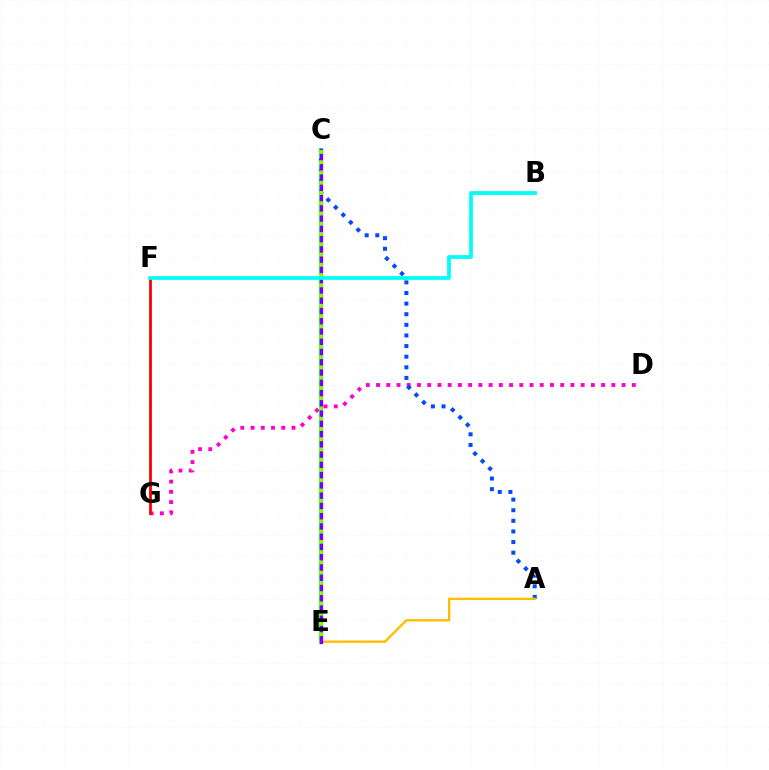{('D', 'G'): [{'color': '#ff00cf', 'line_style': 'dotted', 'thickness': 2.78}], ('C', 'E'): [{'color': '#00ff39', 'line_style': 'solid', 'thickness': 2.8}, {'color': '#7200ff', 'line_style': 'solid', 'thickness': 2.36}, {'color': '#84ff00', 'line_style': 'dotted', 'thickness': 2.79}], ('F', 'G'): [{'color': '#ff0000', 'line_style': 'solid', 'thickness': 2.0}], ('A', 'C'): [{'color': '#004bff', 'line_style': 'dotted', 'thickness': 2.88}], ('A', 'E'): [{'color': '#ffbd00', 'line_style': 'solid', 'thickness': 1.72}], ('B', 'F'): [{'color': '#00fff6', 'line_style': 'solid', 'thickness': 2.7}]}